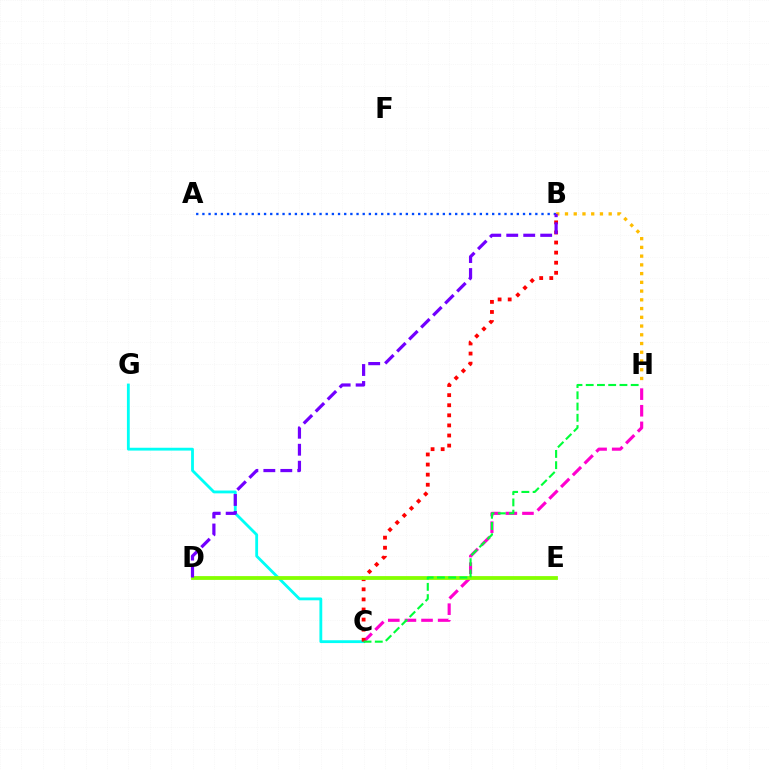{('A', 'B'): [{'color': '#004bff', 'line_style': 'dotted', 'thickness': 1.68}], ('C', 'G'): [{'color': '#00fff6', 'line_style': 'solid', 'thickness': 2.03}], ('B', 'H'): [{'color': '#ffbd00', 'line_style': 'dotted', 'thickness': 2.37}], ('C', 'H'): [{'color': '#ff00cf', 'line_style': 'dashed', 'thickness': 2.26}, {'color': '#00ff39', 'line_style': 'dashed', 'thickness': 1.53}], ('B', 'C'): [{'color': '#ff0000', 'line_style': 'dotted', 'thickness': 2.74}], ('D', 'E'): [{'color': '#84ff00', 'line_style': 'solid', 'thickness': 2.74}], ('B', 'D'): [{'color': '#7200ff', 'line_style': 'dashed', 'thickness': 2.31}]}